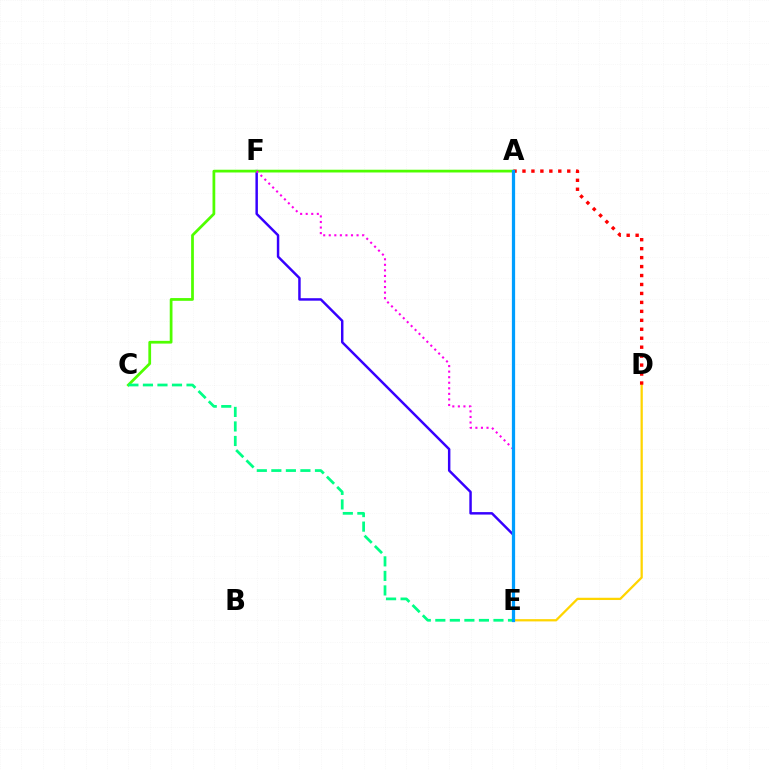{('D', 'E'): [{'color': '#ffd500', 'line_style': 'solid', 'thickness': 1.63}], ('E', 'F'): [{'color': '#3700ff', 'line_style': 'solid', 'thickness': 1.77}, {'color': '#ff00ed', 'line_style': 'dotted', 'thickness': 1.51}], ('A', 'C'): [{'color': '#4fff00', 'line_style': 'solid', 'thickness': 1.98}], ('A', 'D'): [{'color': '#ff0000', 'line_style': 'dotted', 'thickness': 2.43}], ('C', 'E'): [{'color': '#00ff86', 'line_style': 'dashed', 'thickness': 1.97}], ('A', 'E'): [{'color': '#009eff', 'line_style': 'solid', 'thickness': 2.33}]}